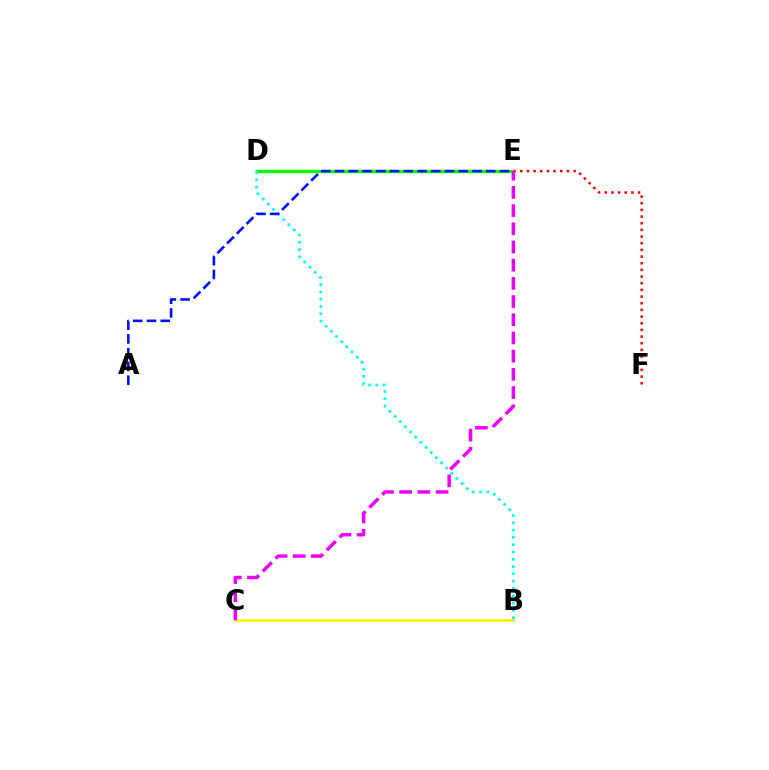{('D', 'E'): [{'color': '#08ff00', 'line_style': 'solid', 'thickness': 2.44}], ('B', 'D'): [{'color': '#00fff6', 'line_style': 'dotted', 'thickness': 1.98}], ('E', 'F'): [{'color': '#ff0000', 'line_style': 'dotted', 'thickness': 1.81}], ('B', 'C'): [{'color': '#fcf500', 'line_style': 'solid', 'thickness': 1.89}], ('A', 'E'): [{'color': '#0010ff', 'line_style': 'dashed', 'thickness': 1.87}], ('C', 'E'): [{'color': '#ee00ff', 'line_style': 'dashed', 'thickness': 2.47}]}